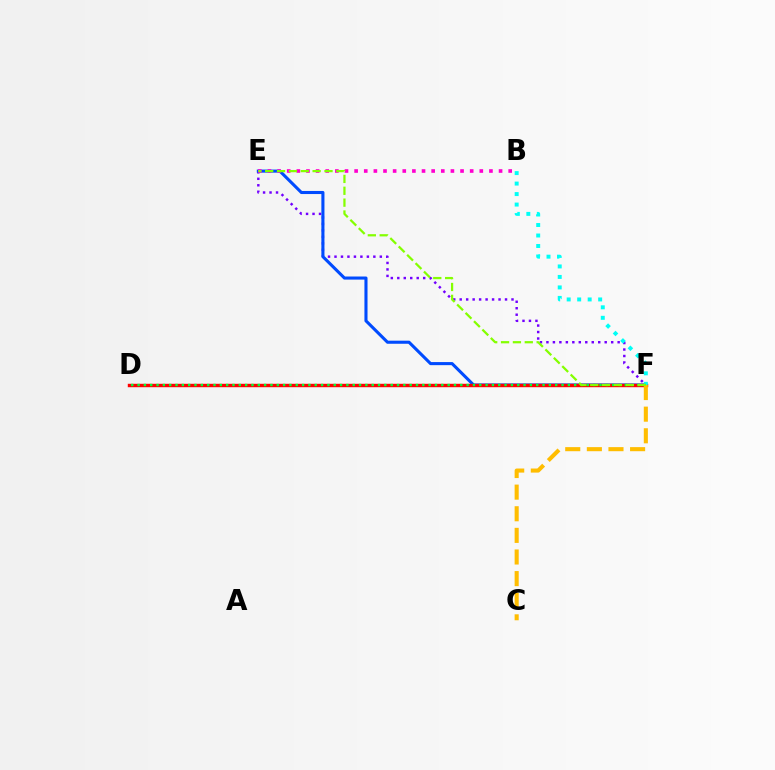{('E', 'F'): [{'color': '#7200ff', 'line_style': 'dotted', 'thickness': 1.76}, {'color': '#004bff', 'line_style': 'solid', 'thickness': 2.22}, {'color': '#84ff00', 'line_style': 'dashed', 'thickness': 1.61}], ('D', 'F'): [{'color': '#ff0000', 'line_style': 'solid', 'thickness': 2.46}, {'color': '#00ff39', 'line_style': 'dotted', 'thickness': 1.72}], ('B', 'F'): [{'color': '#00fff6', 'line_style': 'dotted', 'thickness': 2.85}], ('B', 'E'): [{'color': '#ff00cf', 'line_style': 'dotted', 'thickness': 2.62}], ('C', 'F'): [{'color': '#ffbd00', 'line_style': 'dashed', 'thickness': 2.94}]}